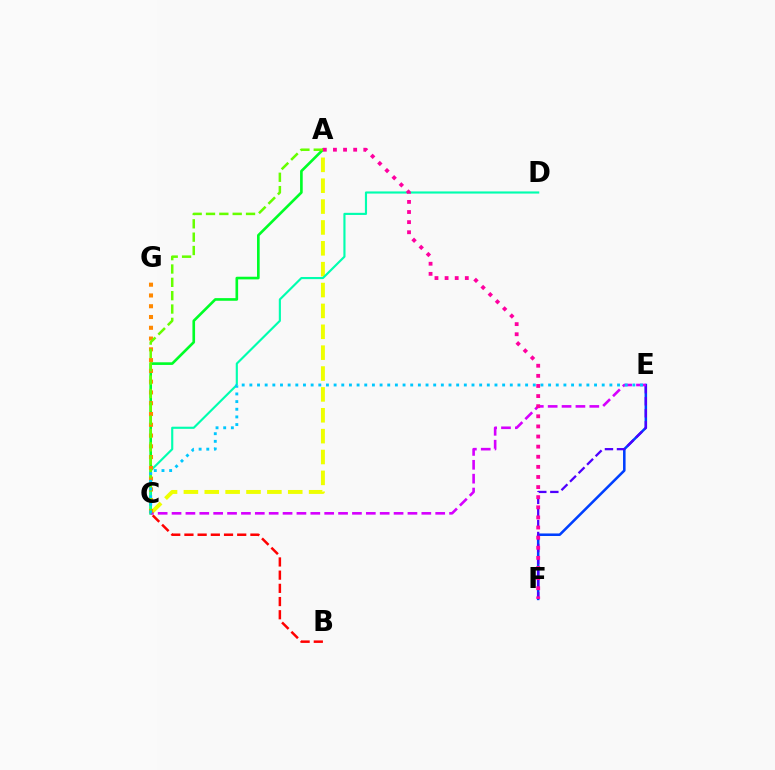{('E', 'F'): [{'color': '#003fff', 'line_style': 'solid', 'thickness': 1.83}, {'color': '#4f00ff', 'line_style': 'dashed', 'thickness': 1.64}], ('A', 'C'): [{'color': '#eeff00', 'line_style': 'dashed', 'thickness': 2.84}, {'color': '#00ff27', 'line_style': 'solid', 'thickness': 1.9}, {'color': '#66ff00', 'line_style': 'dashed', 'thickness': 1.81}], ('C', 'D'): [{'color': '#00ffaf', 'line_style': 'solid', 'thickness': 1.54}], ('C', 'E'): [{'color': '#d600ff', 'line_style': 'dashed', 'thickness': 1.89}, {'color': '#00c7ff', 'line_style': 'dotted', 'thickness': 2.08}], ('C', 'G'): [{'color': '#ff8800', 'line_style': 'dotted', 'thickness': 2.93}], ('B', 'C'): [{'color': '#ff0000', 'line_style': 'dashed', 'thickness': 1.79}], ('A', 'F'): [{'color': '#ff00a0', 'line_style': 'dotted', 'thickness': 2.75}]}